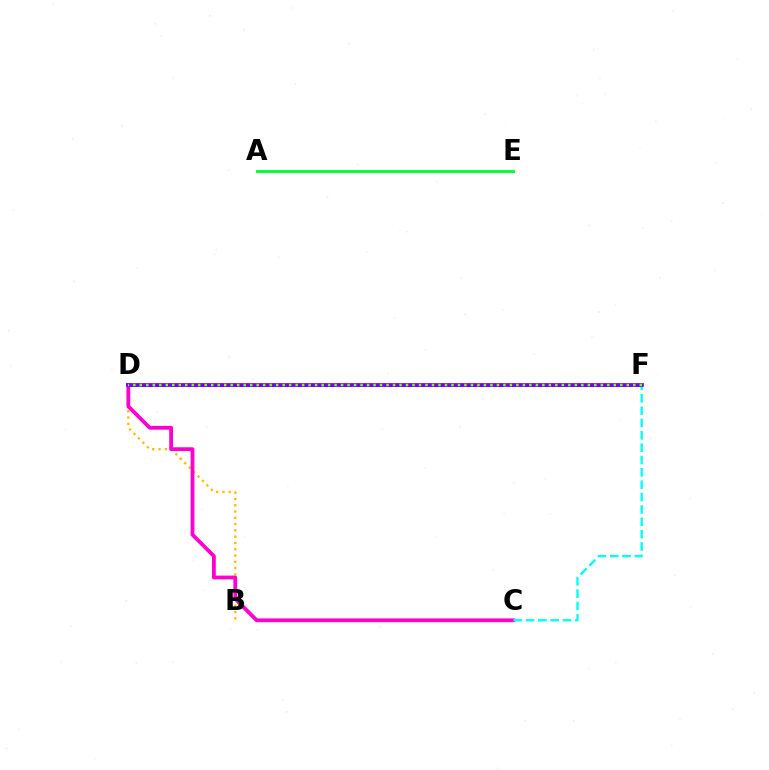{('B', 'D'): [{'color': '#ffbd00', 'line_style': 'dotted', 'thickness': 1.71}], ('C', 'D'): [{'color': '#ff00cf', 'line_style': 'solid', 'thickness': 2.74}], ('D', 'F'): [{'color': '#ff0000', 'line_style': 'dashed', 'thickness': 2.08}, {'color': '#004bff', 'line_style': 'dashed', 'thickness': 1.91}, {'color': '#7200ff', 'line_style': 'solid', 'thickness': 2.71}, {'color': '#84ff00', 'line_style': 'dotted', 'thickness': 1.76}], ('C', 'F'): [{'color': '#00fff6', 'line_style': 'dashed', 'thickness': 1.68}], ('A', 'E'): [{'color': '#00ff39', 'line_style': 'solid', 'thickness': 2.08}]}